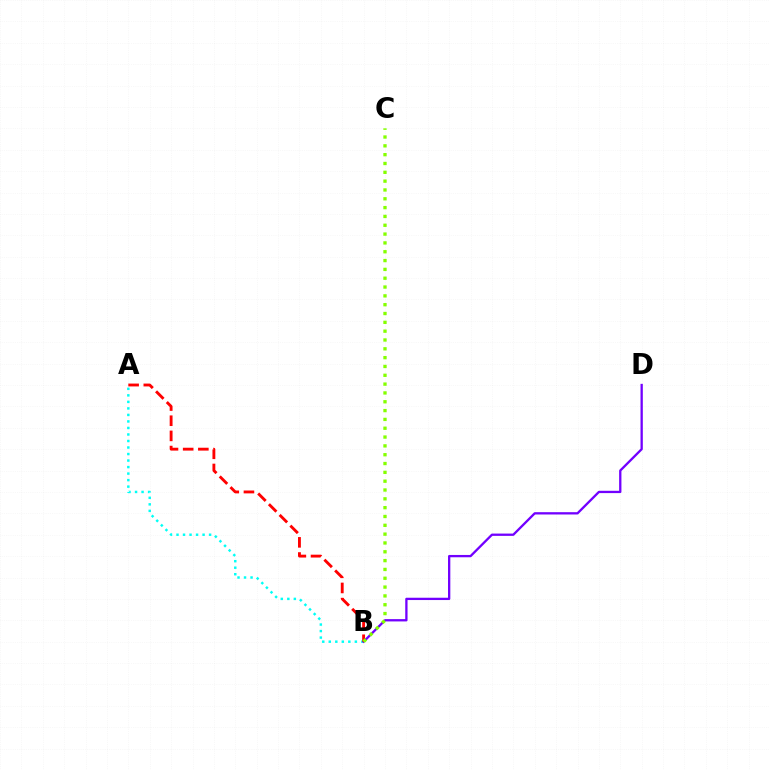{('A', 'B'): [{'color': '#00fff6', 'line_style': 'dotted', 'thickness': 1.77}, {'color': '#ff0000', 'line_style': 'dashed', 'thickness': 2.06}], ('B', 'D'): [{'color': '#7200ff', 'line_style': 'solid', 'thickness': 1.66}], ('B', 'C'): [{'color': '#84ff00', 'line_style': 'dotted', 'thickness': 2.4}]}